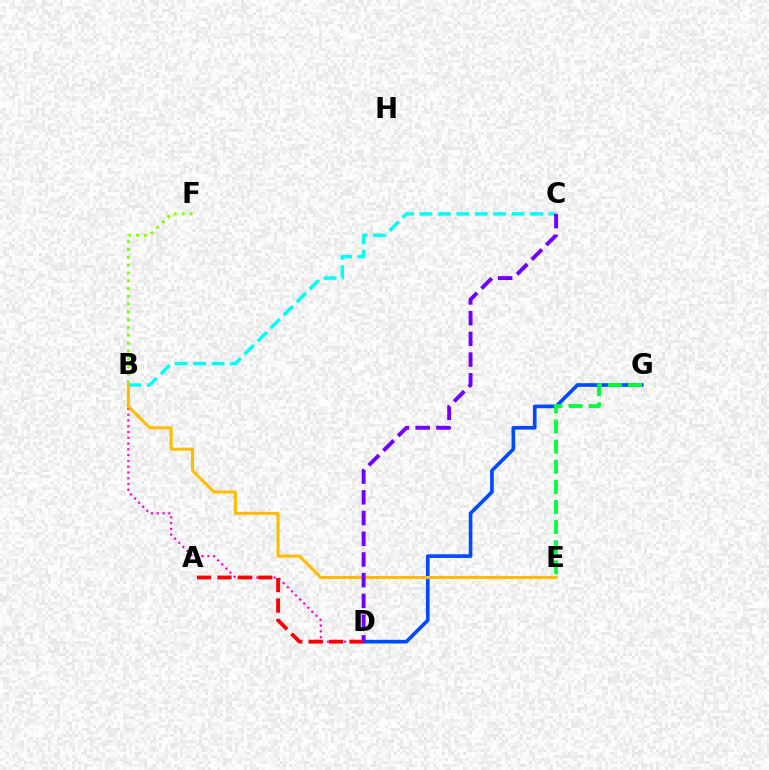{('B', 'F'): [{'color': '#84ff00', 'line_style': 'dotted', 'thickness': 2.12}], ('B', 'C'): [{'color': '#00fff6', 'line_style': 'dashed', 'thickness': 2.5}], ('D', 'G'): [{'color': '#004bff', 'line_style': 'solid', 'thickness': 2.63}], ('E', 'G'): [{'color': '#00ff39', 'line_style': 'dashed', 'thickness': 2.73}], ('B', 'D'): [{'color': '#ff00cf', 'line_style': 'dotted', 'thickness': 1.57}], ('A', 'D'): [{'color': '#ff0000', 'line_style': 'dashed', 'thickness': 2.77}], ('B', 'E'): [{'color': '#ffbd00', 'line_style': 'solid', 'thickness': 2.2}], ('C', 'D'): [{'color': '#7200ff', 'line_style': 'dashed', 'thickness': 2.81}]}